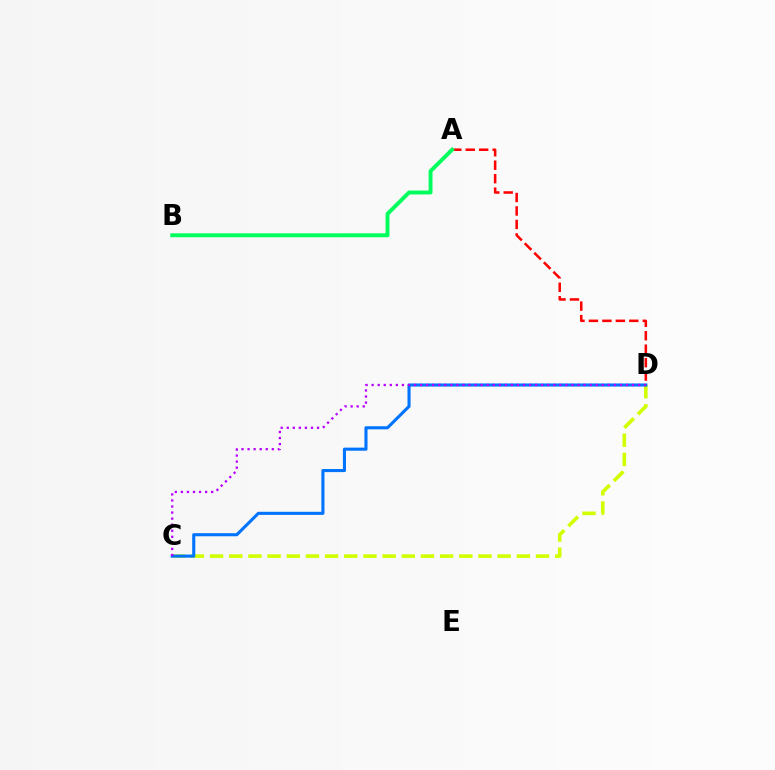{('C', 'D'): [{'color': '#d1ff00', 'line_style': 'dashed', 'thickness': 2.6}, {'color': '#0074ff', 'line_style': 'solid', 'thickness': 2.23}, {'color': '#b900ff', 'line_style': 'dotted', 'thickness': 1.65}], ('A', 'D'): [{'color': '#ff0000', 'line_style': 'dashed', 'thickness': 1.83}], ('A', 'B'): [{'color': '#00ff5c', 'line_style': 'solid', 'thickness': 2.82}]}